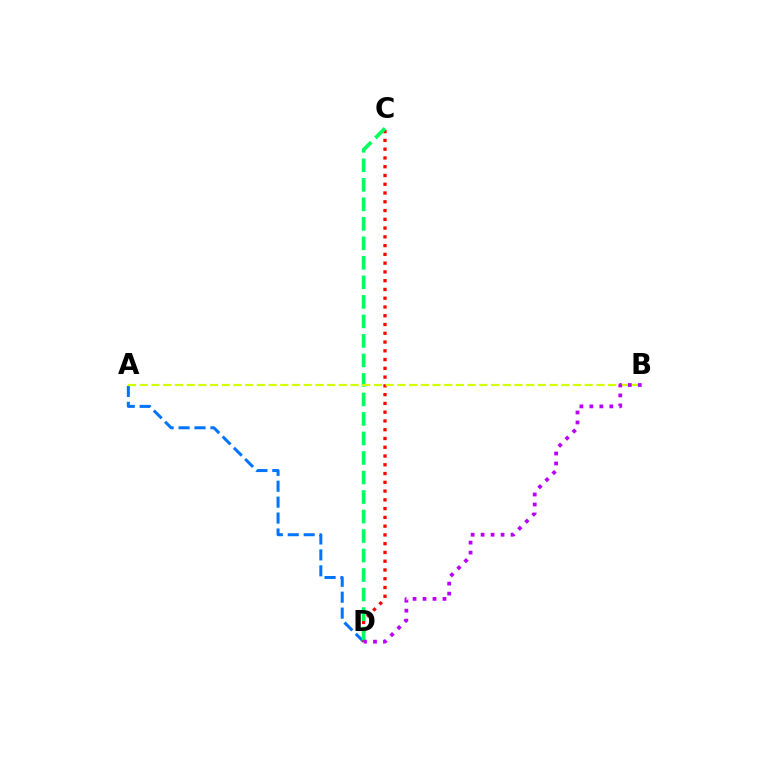{('A', 'D'): [{'color': '#0074ff', 'line_style': 'dashed', 'thickness': 2.16}], ('C', 'D'): [{'color': '#ff0000', 'line_style': 'dotted', 'thickness': 2.38}, {'color': '#00ff5c', 'line_style': 'dashed', 'thickness': 2.65}], ('A', 'B'): [{'color': '#d1ff00', 'line_style': 'dashed', 'thickness': 1.59}], ('B', 'D'): [{'color': '#b900ff', 'line_style': 'dotted', 'thickness': 2.71}]}